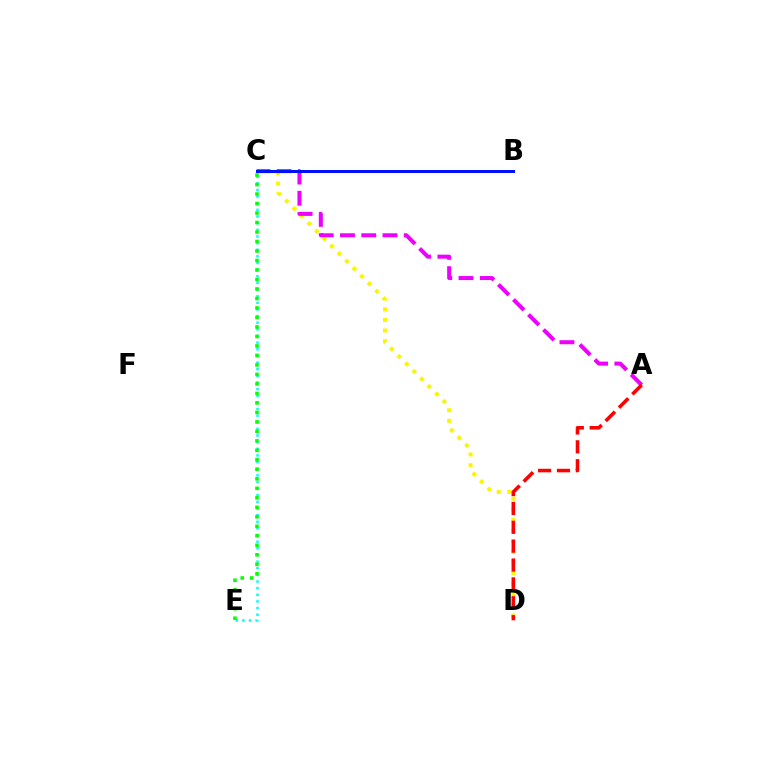{('C', 'E'): [{'color': '#00fff6', 'line_style': 'dotted', 'thickness': 1.8}, {'color': '#08ff00', 'line_style': 'dotted', 'thickness': 2.58}], ('C', 'D'): [{'color': '#fcf500', 'line_style': 'dotted', 'thickness': 2.89}], ('A', 'C'): [{'color': '#ee00ff', 'line_style': 'dashed', 'thickness': 2.89}], ('B', 'C'): [{'color': '#0010ff', 'line_style': 'solid', 'thickness': 2.15}], ('A', 'D'): [{'color': '#ff0000', 'line_style': 'dashed', 'thickness': 2.56}]}